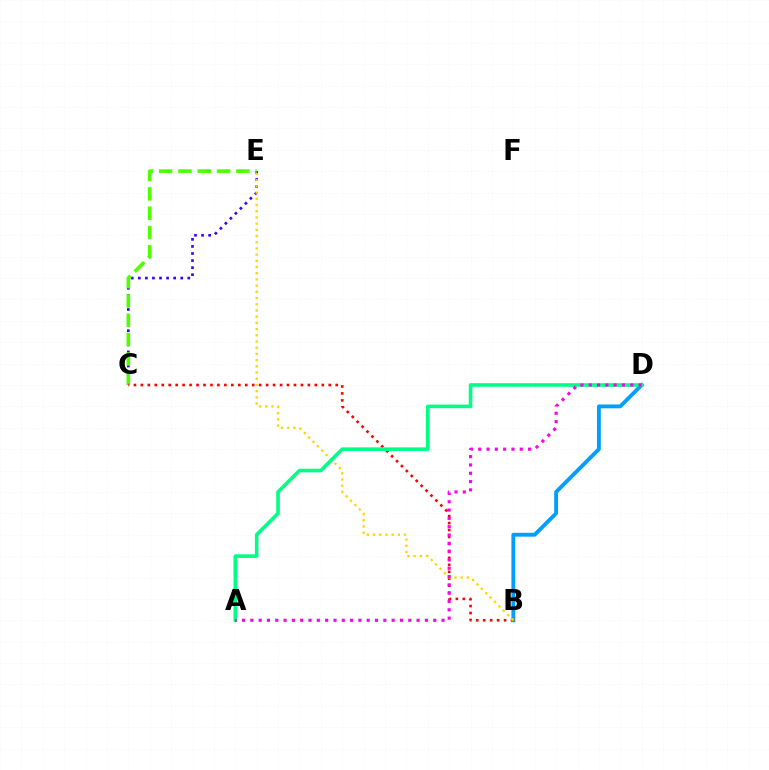{('C', 'E'): [{'color': '#3700ff', 'line_style': 'dotted', 'thickness': 1.92}, {'color': '#4fff00', 'line_style': 'dashed', 'thickness': 2.63}], ('B', 'C'): [{'color': '#ff0000', 'line_style': 'dotted', 'thickness': 1.89}], ('B', 'D'): [{'color': '#009eff', 'line_style': 'solid', 'thickness': 2.77}], ('B', 'E'): [{'color': '#ffd500', 'line_style': 'dotted', 'thickness': 1.69}], ('A', 'D'): [{'color': '#00ff86', 'line_style': 'solid', 'thickness': 2.59}, {'color': '#ff00ed', 'line_style': 'dotted', 'thickness': 2.26}]}